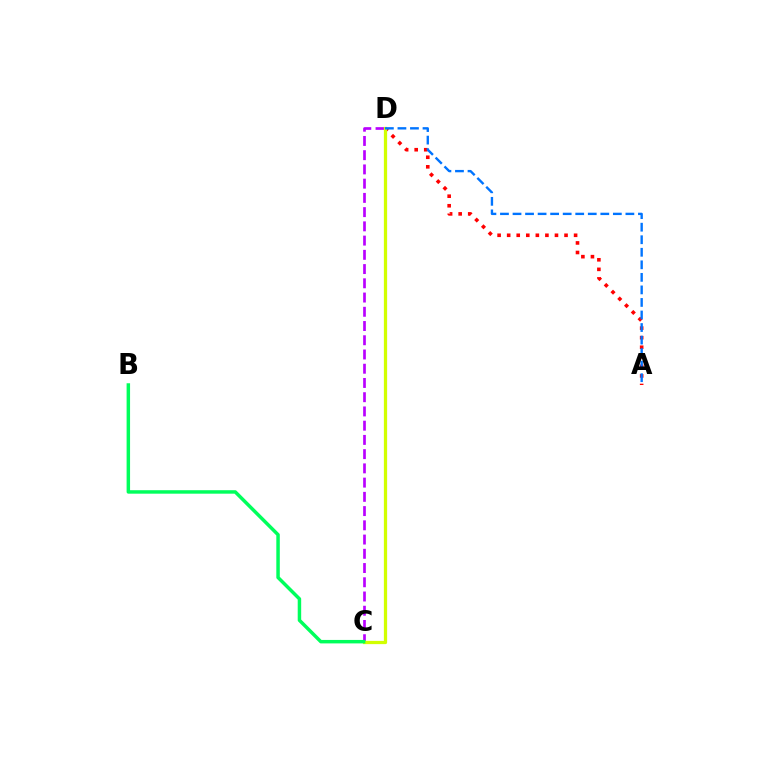{('A', 'D'): [{'color': '#ff0000', 'line_style': 'dotted', 'thickness': 2.6}, {'color': '#0074ff', 'line_style': 'dashed', 'thickness': 1.7}], ('C', 'D'): [{'color': '#b900ff', 'line_style': 'dashed', 'thickness': 1.93}, {'color': '#d1ff00', 'line_style': 'solid', 'thickness': 2.34}], ('B', 'C'): [{'color': '#00ff5c', 'line_style': 'solid', 'thickness': 2.5}]}